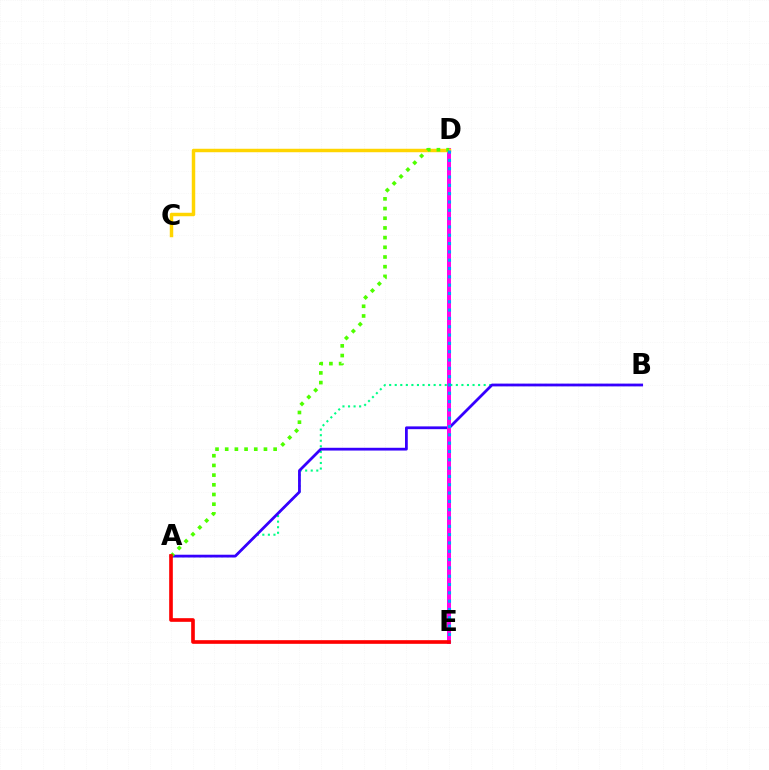{('A', 'B'): [{'color': '#00ff86', 'line_style': 'dotted', 'thickness': 1.51}, {'color': '#3700ff', 'line_style': 'solid', 'thickness': 2.0}], ('D', 'E'): [{'color': '#ff00ed', 'line_style': 'solid', 'thickness': 2.85}, {'color': '#009eff', 'line_style': 'dotted', 'thickness': 2.26}], ('C', 'D'): [{'color': '#ffd500', 'line_style': 'solid', 'thickness': 2.5}], ('A', 'D'): [{'color': '#4fff00', 'line_style': 'dotted', 'thickness': 2.63}], ('A', 'E'): [{'color': '#ff0000', 'line_style': 'solid', 'thickness': 2.63}]}